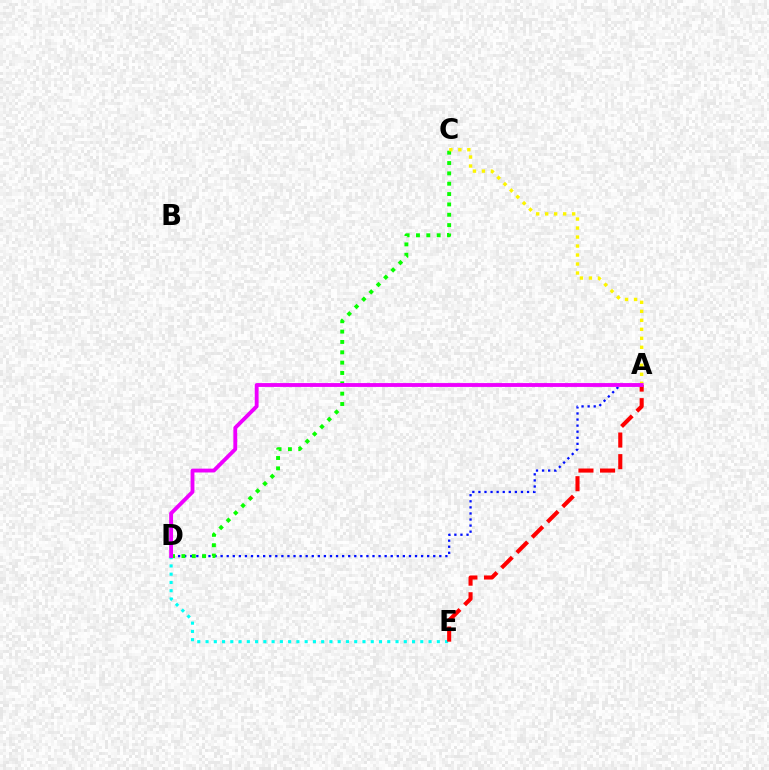{('D', 'E'): [{'color': '#00fff6', 'line_style': 'dotted', 'thickness': 2.24}], ('A', 'D'): [{'color': '#0010ff', 'line_style': 'dotted', 'thickness': 1.65}, {'color': '#ee00ff', 'line_style': 'solid', 'thickness': 2.77}], ('C', 'D'): [{'color': '#08ff00', 'line_style': 'dotted', 'thickness': 2.81}], ('A', 'C'): [{'color': '#fcf500', 'line_style': 'dotted', 'thickness': 2.44}], ('A', 'E'): [{'color': '#ff0000', 'line_style': 'dashed', 'thickness': 2.94}]}